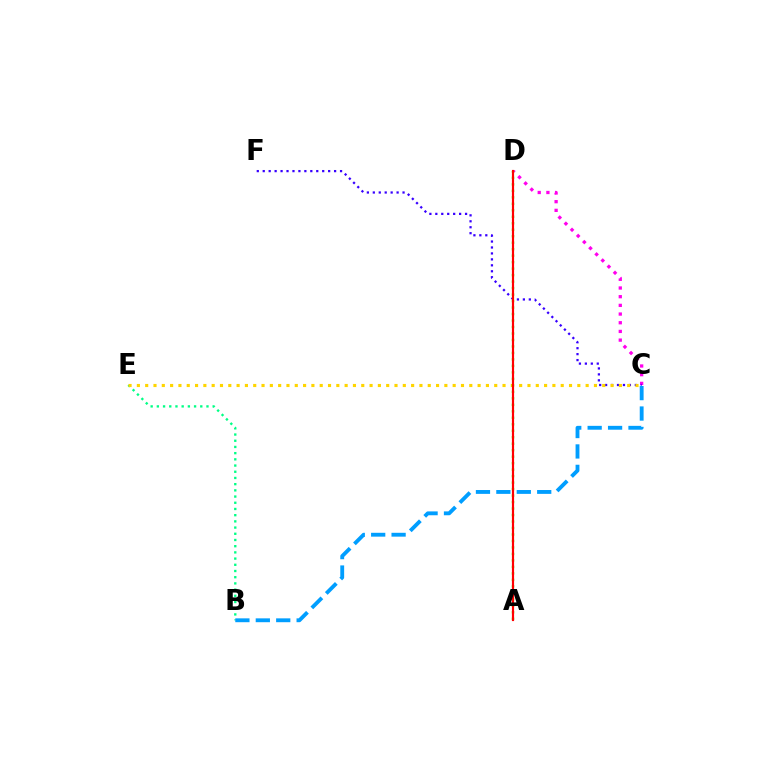{('C', 'D'): [{'color': '#ff00ed', 'line_style': 'dotted', 'thickness': 2.36}], ('C', 'F'): [{'color': '#3700ff', 'line_style': 'dotted', 'thickness': 1.62}], ('B', 'E'): [{'color': '#00ff86', 'line_style': 'dotted', 'thickness': 1.69}], ('C', 'E'): [{'color': '#ffd500', 'line_style': 'dotted', 'thickness': 2.26}], ('B', 'C'): [{'color': '#009eff', 'line_style': 'dashed', 'thickness': 2.77}], ('A', 'D'): [{'color': '#4fff00', 'line_style': 'dotted', 'thickness': 1.76}, {'color': '#ff0000', 'line_style': 'solid', 'thickness': 1.56}]}